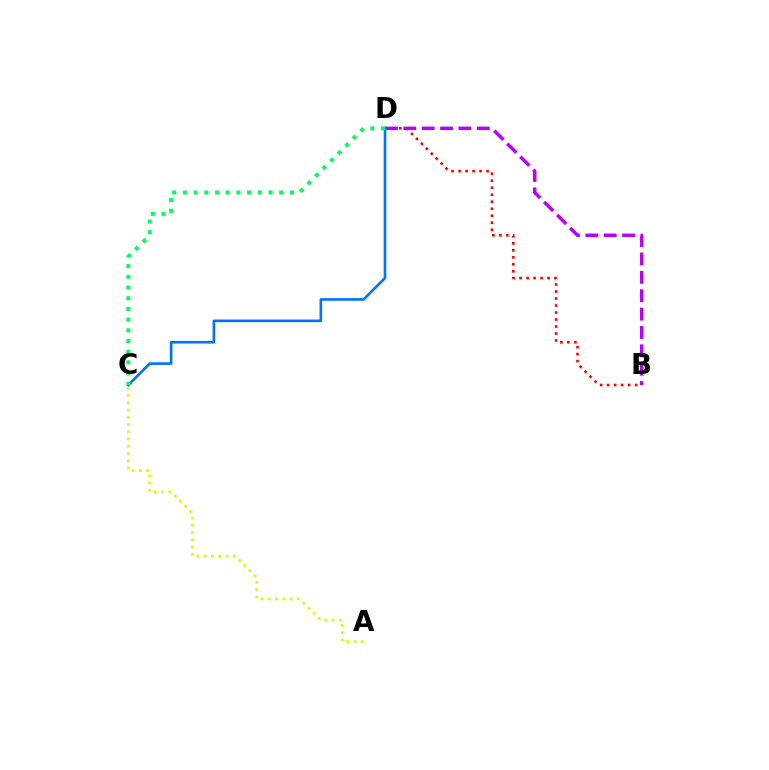{('B', 'D'): [{'color': '#ff0000', 'line_style': 'dotted', 'thickness': 1.9}, {'color': '#b900ff', 'line_style': 'dashed', 'thickness': 2.5}], ('A', 'C'): [{'color': '#d1ff00', 'line_style': 'dotted', 'thickness': 1.97}], ('C', 'D'): [{'color': '#0074ff', 'line_style': 'solid', 'thickness': 1.9}, {'color': '#00ff5c', 'line_style': 'dotted', 'thickness': 2.91}]}